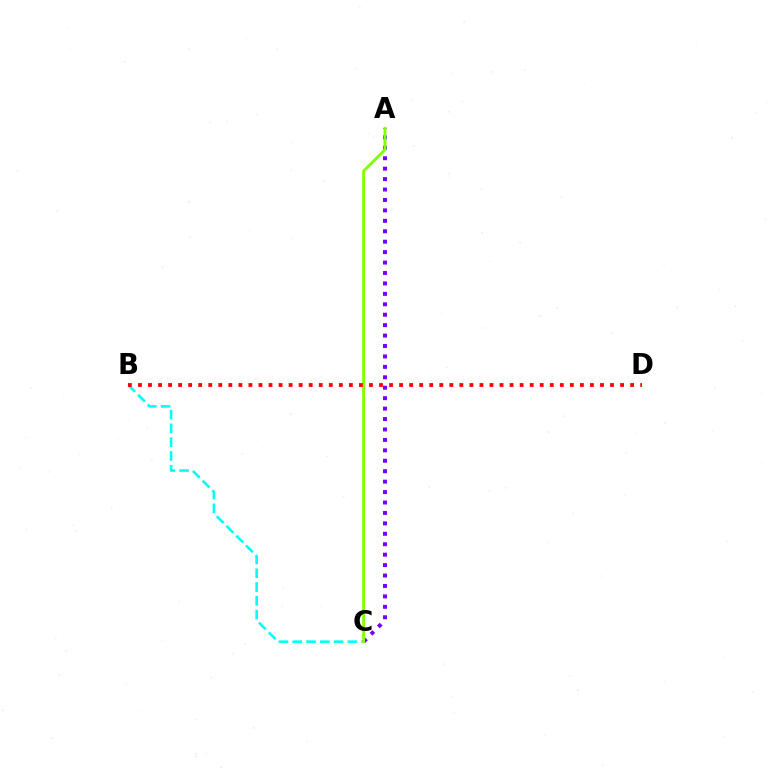{('B', 'C'): [{'color': '#00fff6', 'line_style': 'dashed', 'thickness': 1.87}], ('A', 'C'): [{'color': '#7200ff', 'line_style': 'dotted', 'thickness': 2.83}, {'color': '#84ff00', 'line_style': 'solid', 'thickness': 2.08}], ('B', 'D'): [{'color': '#ff0000', 'line_style': 'dotted', 'thickness': 2.73}]}